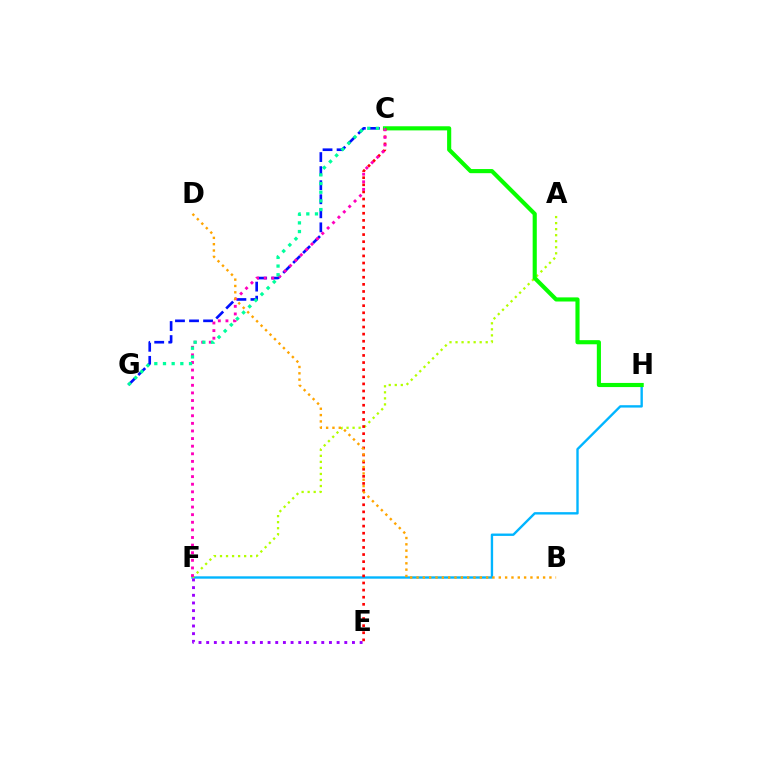{('F', 'H'): [{'color': '#00b5ff', 'line_style': 'solid', 'thickness': 1.71}], ('E', 'F'): [{'color': '#9b00ff', 'line_style': 'dotted', 'thickness': 2.08}], ('A', 'F'): [{'color': '#b3ff00', 'line_style': 'dotted', 'thickness': 1.64}], ('C', 'G'): [{'color': '#0010ff', 'line_style': 'dashed', 'thickness': 1.91}, {'color': '#00ff9d', 'line_style': 'dotted', 'thickness': 2.36}], ('C', 'H'): [{'color': '#08ff00', 'line_style': 'solid', 'thickness': 2.97}], ('C', 'E'): [{'color': '#ff0000', 'line_style': 'dotted', 'thickness': 1.93}], ('C', 'F'): [{'color': '#ff00bd', 'line_style': 'dotted', 'thickness': 2.07}], ('B', 'D'): [{'color': '#ffa500', 'line_style': 'dotted', 'thickness': 1.72}]}